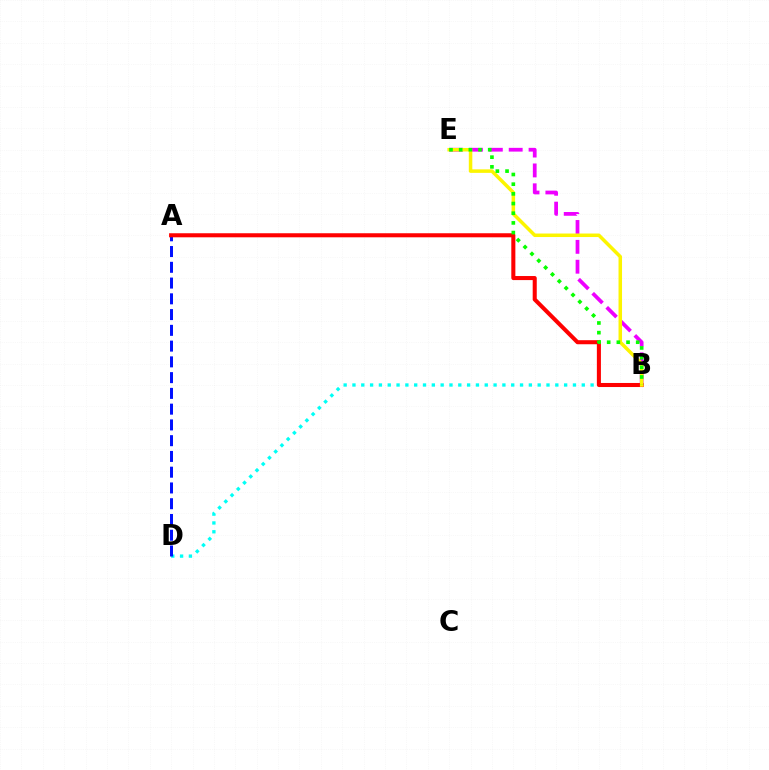{('B', 'D'): [{'color': '#00fff6', 'line_style': 'dotted', 'thickness': 2.4}], ('A', 'D'): [{'color': '#0010ff', 'line_style': 'dashed', 'thickness': 2.14}], ('B', 'E'): [{'color': '#ee00ff', 'line_style': 'dashed', 'thickness': 2.7}, {'color': '#fcf500', 'line_style': 'solid', 'thickness': 2.53}, {'color': '#08ff00', 'line_style': 'dotted', 'thickness': 2.63}], ('A', 'B'): [{'color': '#ff0000', 'line_style': 'solid', 'thickness': 2.92}]}